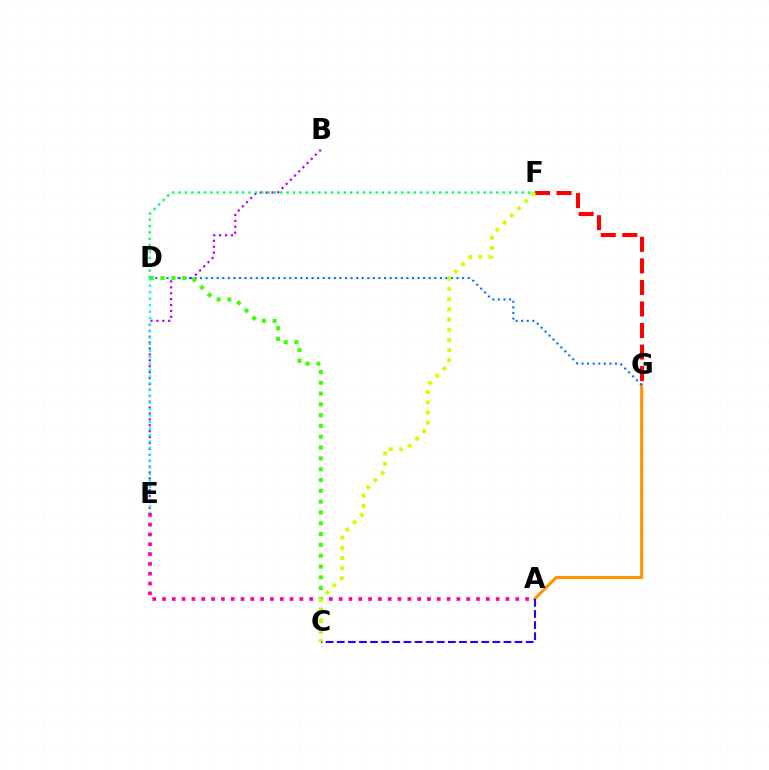{('F', 'G'): [{'color': '#ff0000', 'line_style': 'dashed', 'thickness': 2.93}], ('B', 'E'): [{'color': '#b900ff', 'line_style': 'dotted', 'thickness': 1.6}], ('A', 'G'): [{'color': '#ff9400', 'line_style': 'solid', 'thickness': 2.22}], ('D', 'G'): [{'color': '#0074ff', 'line_style': 'dotted', 'thickness': 1.52}], ('A', 'C'): [{'color': '#2500ff', 'line_style': 'dashed', 'thickness': 1.51}], ('A', 'E'): [{'color': '#ff00ac', 'line_style': 'dotted', 'thickness': 2.67}], ('C', 'D'): [{'color': '#3dff00', 'line_style': 'dotted', 'thickness': 2.94}], ('D', 'E'): [{'color': '#00fff6', 'line_style': 'dotted', 'thickness': 1.76}], ('D', 'F'): [{'color': '#00ff5c', 'line_style': 'dotted', 'thickness': 1.73}], ('C', 'F'): [{'color': '#d1ff00', 'line_style': 'dotted', 'thickness': 2.77}]}